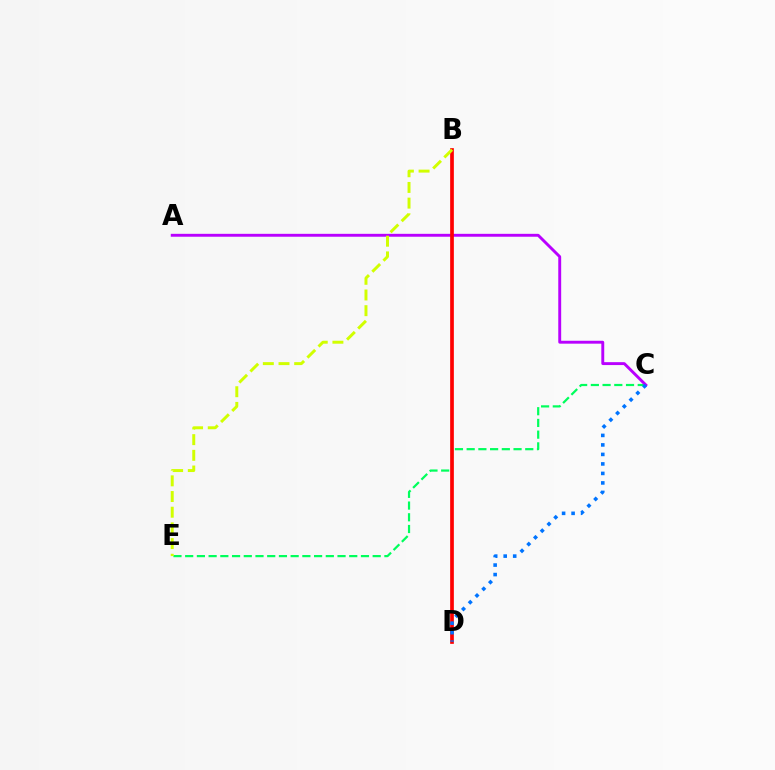{('C', 'E'): [{'color': '#00ff5c', 'line_style': 'dashed', 'thickness': 1.59}], ('A', 'C'): [{'color': '#b900ff', 'line_style': 'solid', 'thickness': 2.09}], ('B', 'D'): [{'color': '#ff0000', 'line_style': 'solid', 'thickness': 2.66}], ('B', 'E'): [{'color': '#d1ff00', 'line_style': 'dashed', 'thickness': 2.13}], ('C', 'D'): [{'color': '#0074ff', 'line_style': 'dotted', 'thickness': 2.58}]}